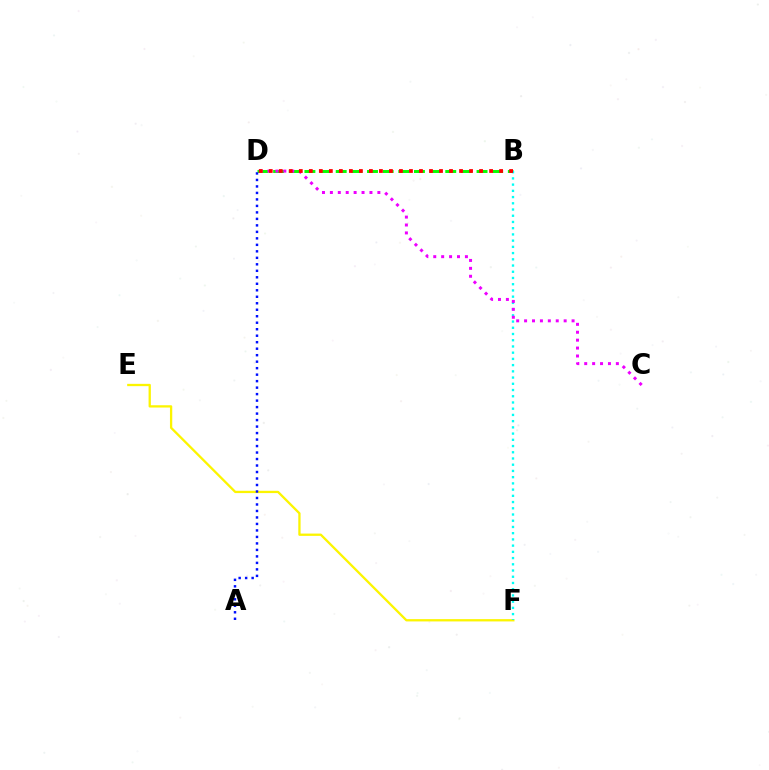{('E', 'F'): [{'color': '#fcf500', 'line_style': 'solid', 'thickness': 1.65}], ('B', 'D'): [{'color': '#08ff00', 'line_style': 'dashed', 'thickness': 2.13}, {'color': '#ff0000', 'line_style': 'dotted', 'thickness': 2.72}], ('A', 'D'): [{'color': '#0010ff', 'line_style': 'dotted', 'thickness': 1.76}], ('B', 'F'): [{'color': '#00fff6', 'line_style': 'dotted', 'thickness': 1.69}], ('C', 'D'): [{'color': '#ee00ff', 'line_style': 'dotted', 'thickness': 2.15}]}